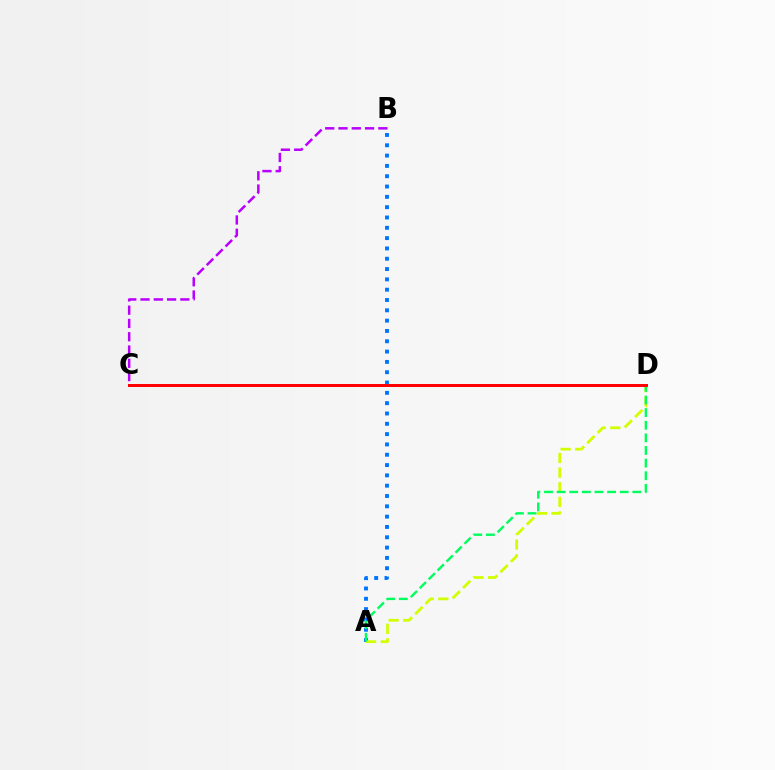{('A', 'B'): [{'color': '#0074ff', 'line_style': 'dotted', 'thickness': 2.8}], ('A', 'D'): [{'color': '#d1ff00', 'line_style': 'dashed', 'thickness': 1.99}, {'color': '#00ff5c', 'line_style': 'dashed', 'thickness': 1.71}], ('C', 'D'): [{'color': '#ff0000', 'line_style': 'solid', 'thickness': 2.15}], ('B', 'C'): [{'color': '#b900ff', 'line_style': 'dashed', 'thickness': 1.8}]}